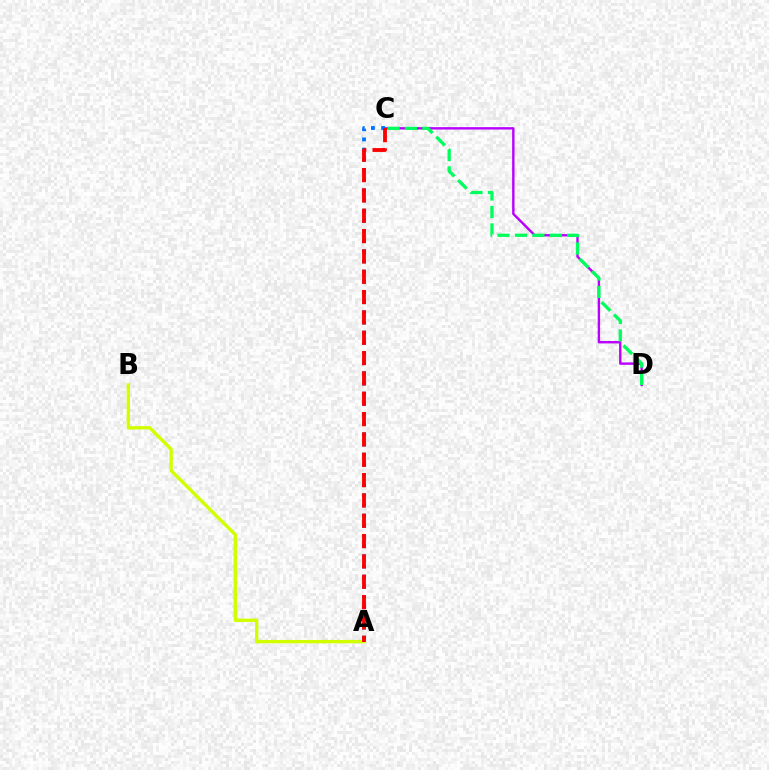{('C', 'D'): [{'color': '#b900ff', 'line_style': 'solid', 'thickness': 1.72}, {'color': '#00ff5c', 'line_style': 'dashed', 'thickness': 2.37}], ('A', 'B'): [{'color': '#d1ff00', 'line_style': 'solid', 'thickness': 2.43}], ('A', 'C'): [{'color': '#0074ff', 'line_style': 'dotted', 'thickness': 2.76}, {'color': '#ff0000', 'line_style': 'dashed', 'thickness': 2.76}]}